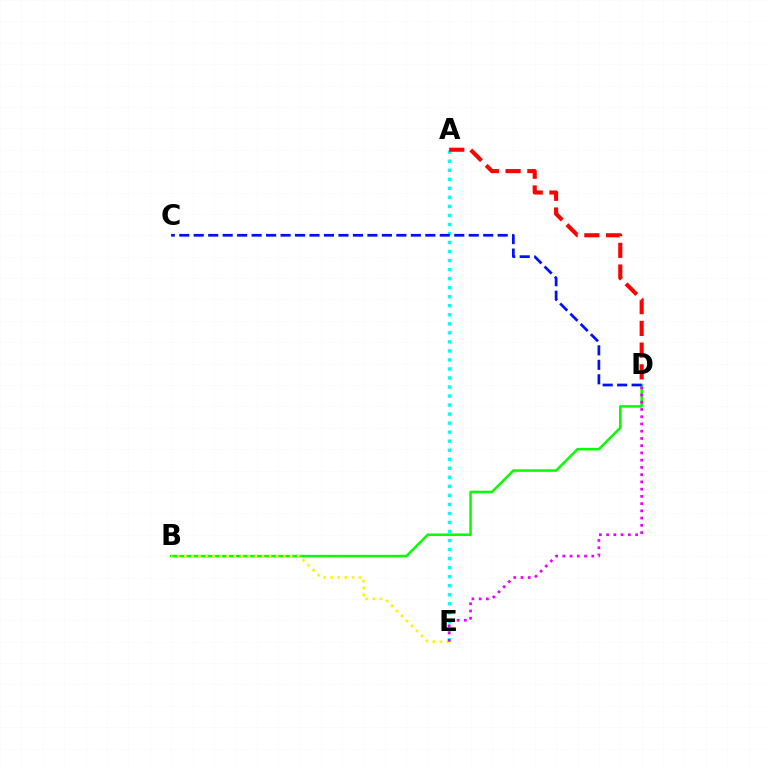{('A', 'E'): [{'color': '#00fff6', 'line_style': 'dotted', 'thickness': 2.45}], ('B', 'D'): [{'color': '#08ff00', 'line_style': 'solid', 'thickness': 1.83}], ('B', 'E'): [{'color': '#fcf500', 'line_style': 'dotted', 'thickness': 1.92}], ('A', 'D'): [{'color': '#ff0000', 'line_style': 'dashed', 'thickness': 2.95}], ('C', 'D'): [{'color': '#0010ff', 'line_style': 'dashed', 'thickness': 1.97}], ('D', 'E'): [{'color': '#ee00ff', 'line_style': 'dotted', 'thickness': 1.97}]}